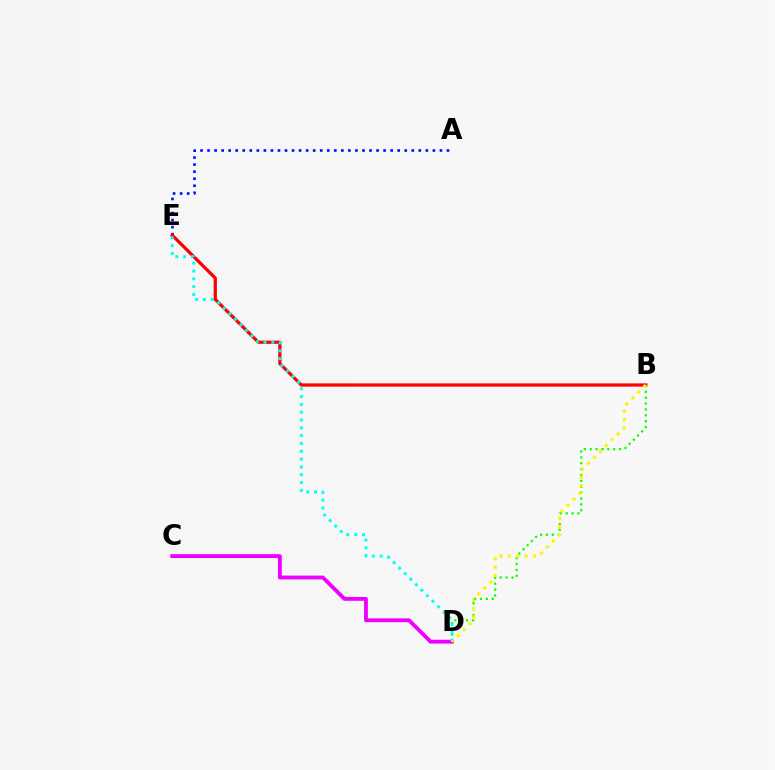{('A', 'E'): [{'color': '#0010ff', 'line_style': 'dotted', 'thickness': 1.91}], ('B', 'E'): [{'color': '#ff0000', 'line_style': 'solid', 'thickness': 2.33}], ('B', 'D'): [{'color': '#08ff00', 'line_style': 'dotted', 'thickness': 1.6}, {'color': '#fcf500', 'line_style': 'dotted', 'thickness': 2.28}], ('C', 'D'): [{'color': '#ee00ff', 'line_style': 'solid', 'thickness': 2.76}], ('D', 'E'): [{'color': '#00fff6', 'line_style': 'dotted', 'thickness': 2.12}]}